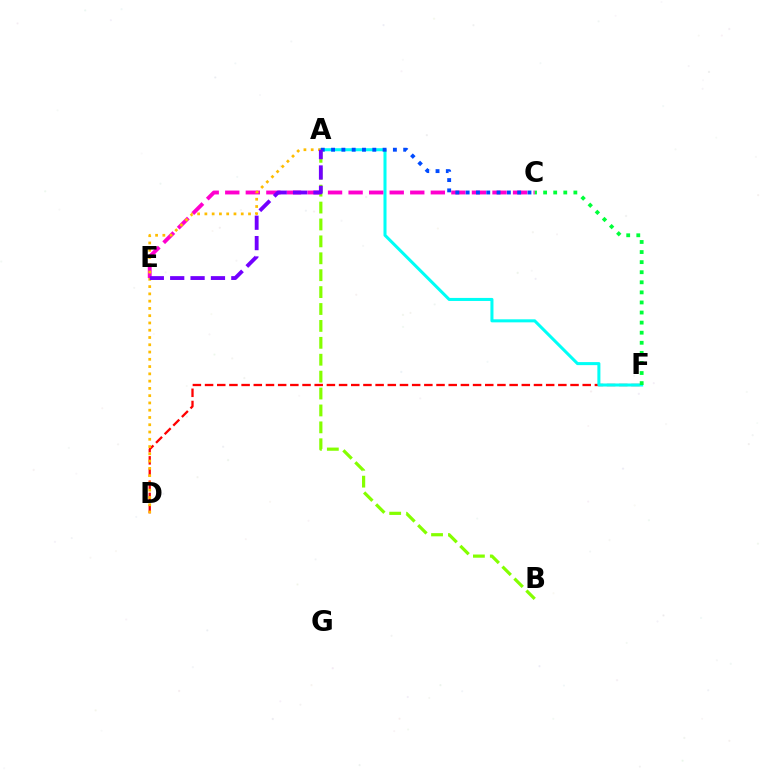{('D', 'F'): [{'color': '#ff0000', 'line_style': 'dashed', 'thickness': 1.65}], ('A', 'F'): [{'color': '#00fff6', 'line_style': 'solid', 'thickness': 2.19}], ('C', 'E'): [{'color': '#ff00cf', 'line_style': 'dashed', 'thickness': 2.79}], ('A', 'D'): [{'color': '#ffbd00', 'line_style': 'dotted', 'thickness': 1.98}], ('C', 'F'): [{'color': '#00ff39', 'line_style': 'dotted', 'thickness': 2.74}], ('A', 'C'): [{'color': '#004bff', 'line_style': 'dotted', 'thickness': 2.8}], ('A', 'B'): [{'color': '#84ff00', 'line_style': 'dashed', 'thickness': 2.3}], ('A', 'E'): [{'color': '#7200ff', 'line_style': 'dashed', 'thickness': 2.77}]}